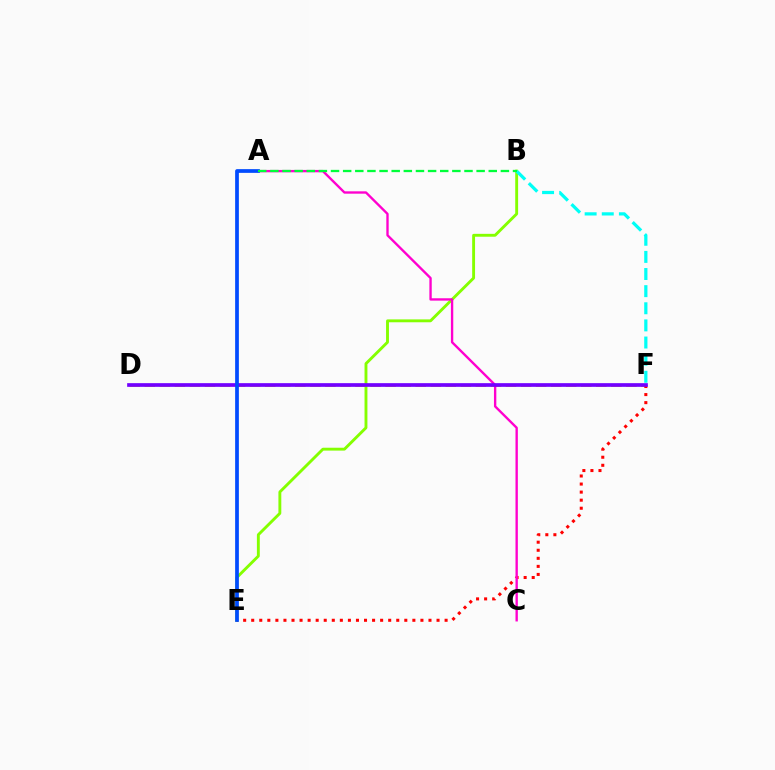{('D', 'F'): [{'color': '#ffbd00', 'line_style': 'dashed', 'thickness': 2.04}, {'color': '#7200ff', 'line_style': 'solid', 'thickness': 2.66}], ('B', 'E'): [{'color': '#84ff00', 'line_style': 'solid', 'thickness': 2.07}], ('E', 'F'): [{'color': '#ff0000', 'line_style': 'dotted', 'thickness': 2.19}], ('B', 'F'): [{'color': '#00fff6', 'line_style': 'dashed', 'thickness': 2.33}], ('A', 'C'): [{'color': '#ff00cf', 'line_style': 'solid', 'thickness': 1.7}], ('A', 'E'): [{'color': '#004bff', 'line_style': 'solid', 'thickness': 2.68}], ('A', 'B'): [{'color': '#00ff39', 'line_style': 'dashed', 'thickness': 1.65}]}